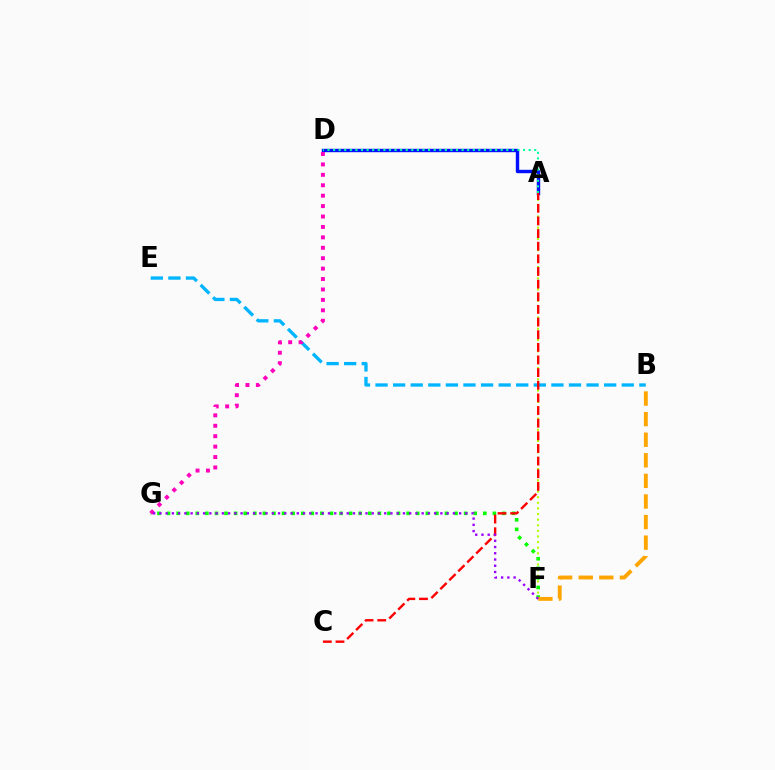{('A', 'F'): [{'color': '#b3ff00', 'line_style': 'dotted', 'thickness': 1.53}], ('F', 'G'): [{'color': '#08ff00', 'line_style': 'dotted', 'thickness': 2.6}, {'color': '#9b00ff', 'line_style': 'dotted', 'thickness': 1.7}], ('A', 'D'): [{'color': '#0010ff', 'line_style': 'solid', 'thickness': 2.45}, {'color': '#00ff9d', 'line_style': 'dotted', 'thickness': 1.52}], ('B', 'E'): [{'color': '#00b5ff', 'line_style': 'dashed', 'thickness': 2.39}], ('A', 'C'): [{'color': '#ff0000', 'line_style': 'dashed', 'thickness': 1.72}], ('D', 'G'): [{'color': '#ff00bd', 'line_style': 'dotted', 'thickness': 2.83}], ('B', 'F'): [{'color': '#ffa500', 'line_style': 'dashed', 'thickness': 2.8}]}